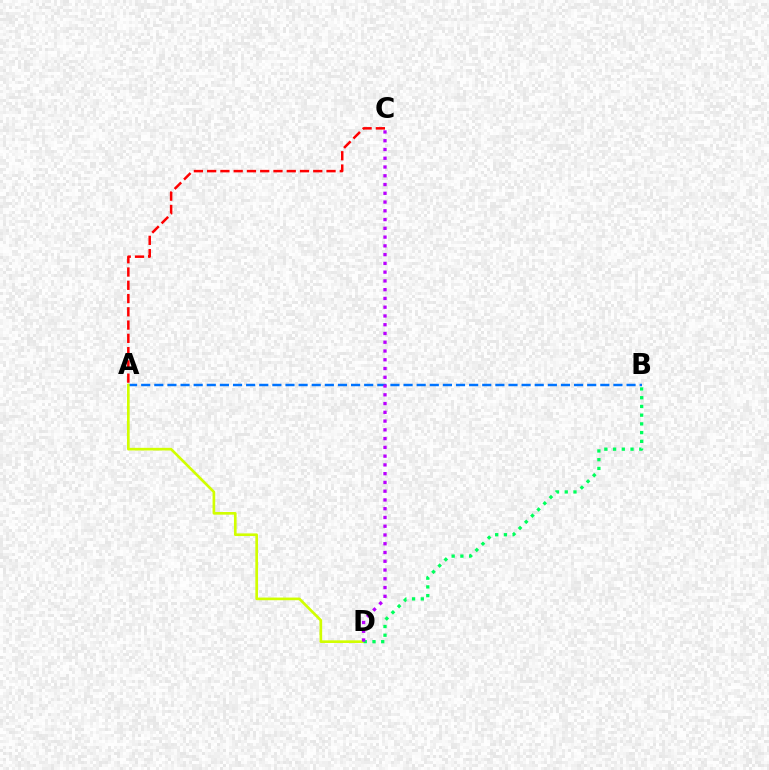{('A', 'B'): [{'color': '#0074ff', 'line_style': 'dashed', 'thickness': 1.78}], ('A', 'C'): [{'color': '#ff0000', 'line_style': 'dashed', 'thickness': 1.8}], ('A', 'D'): [{'color': '#d1ff00', 'line_style': 'solid', 'thickness': 1.91}], ('B', 'D'): [{'color': '#00ff5c', 'line_style': 'dotted', 'thickness': 2.37}], ('C', 'D'): [{'color': '#b900ff', 'line_style': 'dotted', 'thickness': 2.38}]}